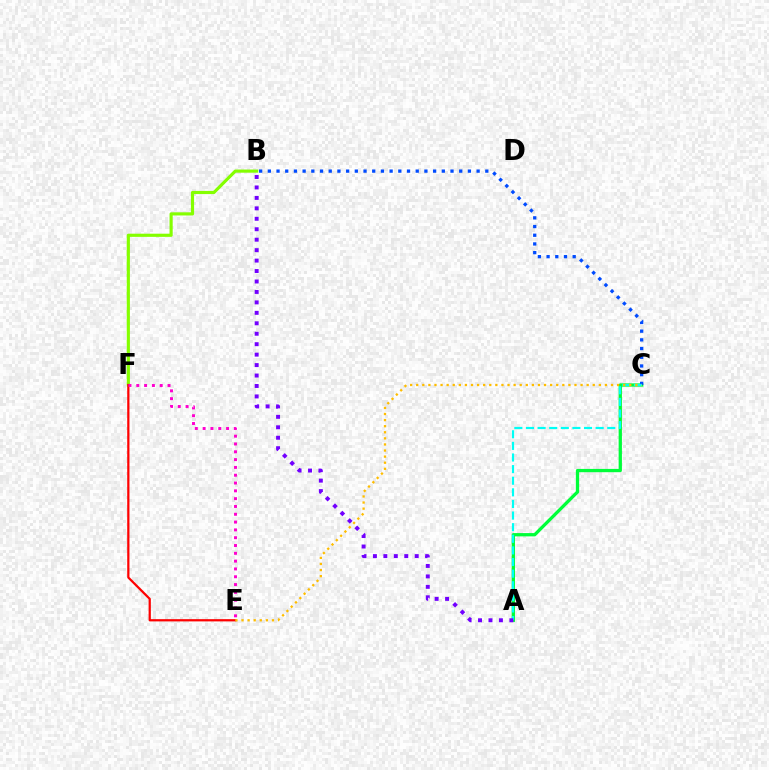{('B', 'F'): [{'color': '#84ff00', 'line_style': 'solid', 'thickness': 2.27}], ('E', 'F'): [{'color': '#ff0000', 'line_style': 'solid', 'thickness': 1.61}, {'color': '#ff00cf', 'line_style': 'dotted', 'thickness': 2.12}], ('A', 'C'): [{'color': '#00ff39', 'line_style': 'solid', 'thickness': 2.36}, {'color': '#00fff6', 'line_style': 'dashed', 'thickness': 1.58}], ('B', 'C'): [{'color': '#004bff', 'line_style': 'dotted', 'thickness': 2.36}], ('C', 'E'): [{'color': '#ffbd00', 'line_style': 'dotted', 'thickness': 1.65}], ('A', 'B'): [{'color': '#7200ff', 'line_style': 'dotted', 'thickness': 2.84}]}